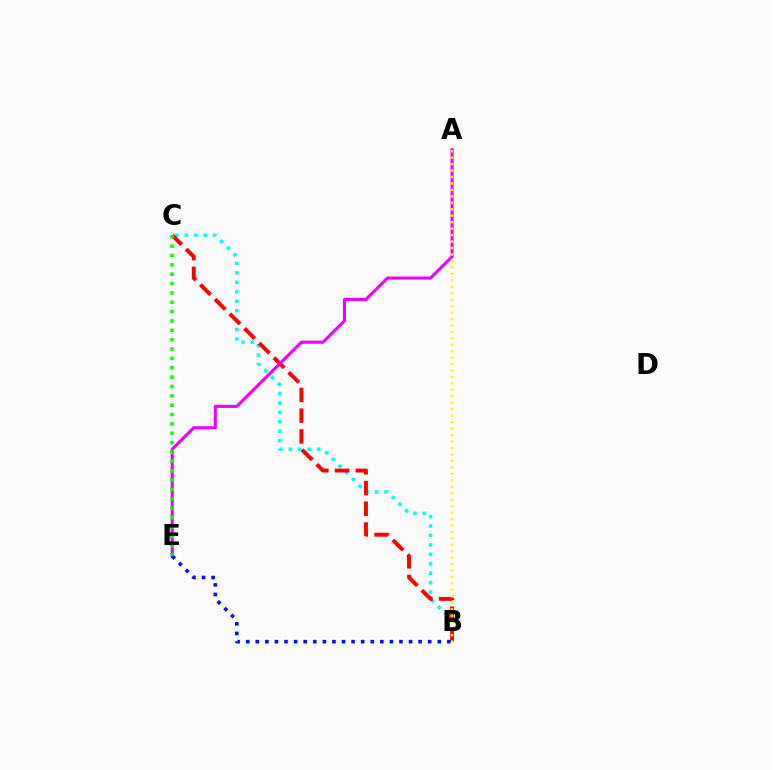{('B', 'C'): [{'color': '#00fff6', 'line_style': 'dotted', 'thickness': 2.57}, {'color': '#ff0000', 'line_style': 'dashed', 'thickness': 2.82}], ('A', 'E'): [{'color': '#ee00ff', 'line_style': 'solid', 'thickness': 2.23}], ('A', 'B'): [{'color': '#fcf500', 'line_style': 'dotted', 'thickness': 1.75}], ('B', 'E'): [{'color': '#0010ff', 'line_style': 'dotted', 'thickness': 2.6}], ('C', 'E'): [{'color': '#08ff00', 'line_style': 'dotted', 'thickness': 2.54}]}